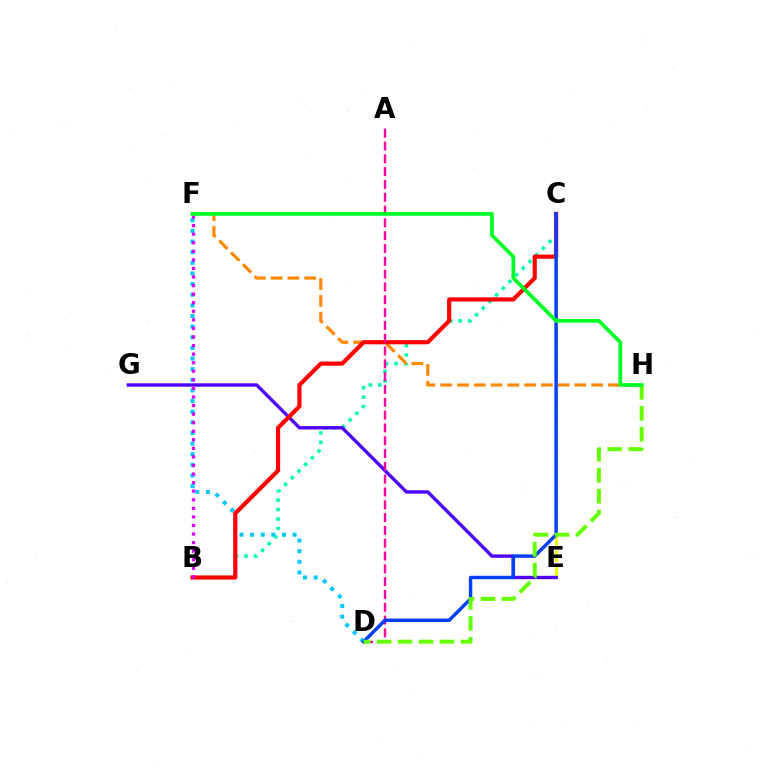{('B', 'C'): [{'color': '#00ffaf', 'line_style': 'dotted', 'thickness': 2.56}, {'color': '#ff0000', 'line_style': 'solid', 'thickness': 3.0}], ('F', 'H'): [{'color': '#ff8800', 'line_style': 'dashed', 'thickness': 2.28}, {'color': '#00ff27', 'line_style': 'solid', 'thickness': 2.69}], ('C', 'E'): [{'color': '#eeff00', 'line_style': 'dashed', 'thickness': 2.22}], ('D', 'F'): [{'color': '#00c7ff', 'line_style': 'dotted', 'thickness': 2.89}], ('E', 'G'): [{'color': '#4f00ff', 'line_style': 'solid', 'thickness': 2.43}], ('A', 'D'): [{'color': '#ff00a0', 'line_style': 'dashed', 'thickness': 1.74}], ('C', 'D'): [{'color': '#003fff', 'line_style': 'solid', 'thickness': 2.47}], ('B', 'F'): [{'color': '#d600ff', 'line_style': 'dotted', 'thickness': 2.33}], ('D', 'H'): [{'color': '#66ff00', 'line_style': 'dashed', 'thickness': 2.85}]}